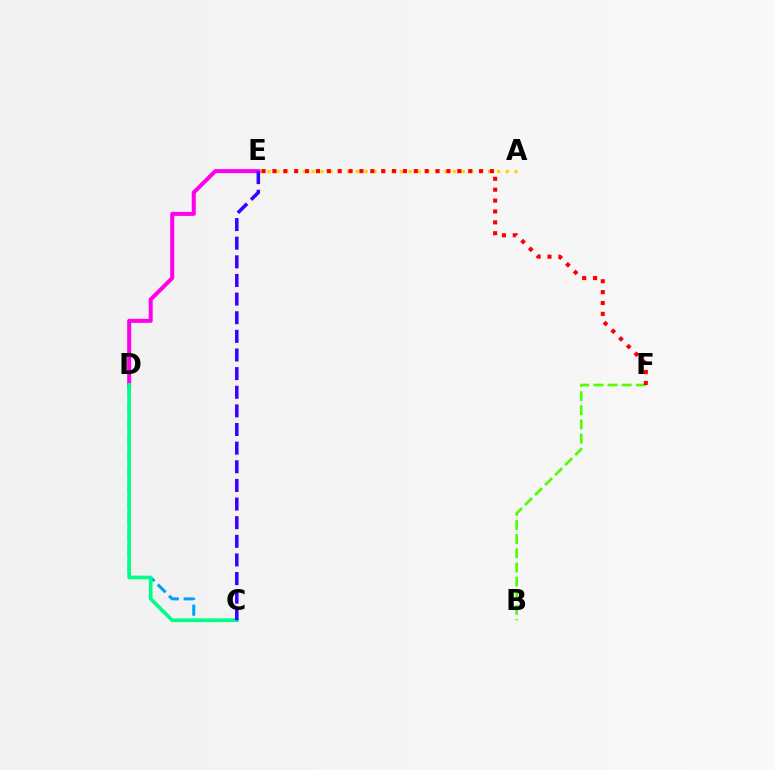{('C', 'D'): [{'color': '#009eff', 'line_style': 'dashed', 'thickness': 2.16}, {'color': '#00ff86', 'line_style': 'solid', 'thickness': 2.65}], ('A', 'E'): [{'color': '#ffd500', 'line_style': 'dotted', 'thickness': 2.4}], ('D', 'E'): [{'color': '#ff00ed', 'line_style': 'solid', 'thickness': 2.9}], ('B', 'F'): [{'color': '#4fff00', 'line_style': 'dashed', 'thickness': 1.92}], ('E', 'F'): [{'color': '#ff0000', 'line_style': 'dotted', 'thickness': 2.96}], ('C', 'E'): [{'color': '#3700ff', 'line_style': 'dashed', 'thickness': 2.53}]}